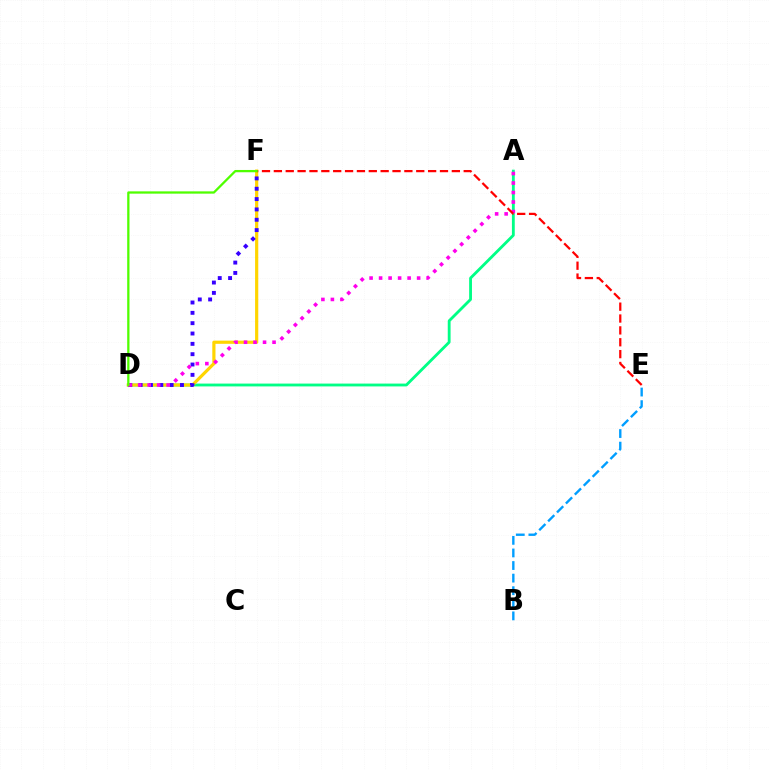{('A', 'D'): [{'color': '#00ff86', 'line_style': 'solid', 'thickness': 2.04}, {'color': '#ff00ed', 'line_style': 'dotted', 'thickness': 2.58}], ('D', 'F'): [{'color': '#ffd500', 'line_style': 'solid', 'thickness': 2.29}, {'color': '#3700ff', 'line_style': 'dotted', 'thickness': 2.81}, {'color': '#4fff00', 'line_style': 'solid', 'thickness': 1.64}], ('E', 'F'): [{'color': '#ff0000', 'line_style': 'dashed', 'thickness': 1.61}], ('B', 'E'): [{'color': '#009eff', 'line_style': 'dashed', 'thickness': 1.71}]}